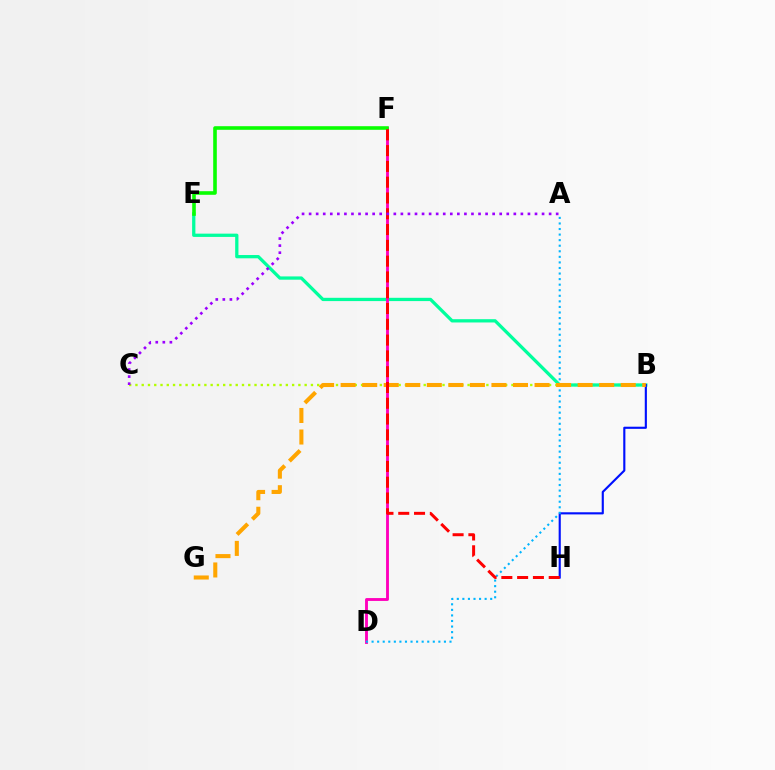{('B', 'C'): [{'color': '#b3ff00', 'line_style': 'dotted', 'thickness': 1.7}], ('B', 'E'): [{'color': '#00ff9d', 'line_style': 'solid', 'thickness': 2.36}], ('D', 'F'): [{'color': '#ff00bd', 'line_style': 'solid', 'thickness': 2.06}], ('B', 'H'): [{'color': '#0010ff', 'line_style': 'solid', 'thickness': 1.54}], ('E', 'F'): [{'color': '#08ff00', 'line_style': 'solid', 'thickness': 2.59}], ('A', 'D'): [{'color': '#00b5ff', 'line_style': 'dotted', 'thickness': 1.51}], ('B', 'G'): [{'color': '#ffa500', 'line_style': 'dashed', 'thickness': 2.93}], ('F', 'H'): [{'color': '#ff0000', 'line_style': 'dashed', 'thickness': 2.15}], ('A', 'C'): [{'color': '#9b00ff', 'line_style': 'dotted', 'thickness': 1.92}]}